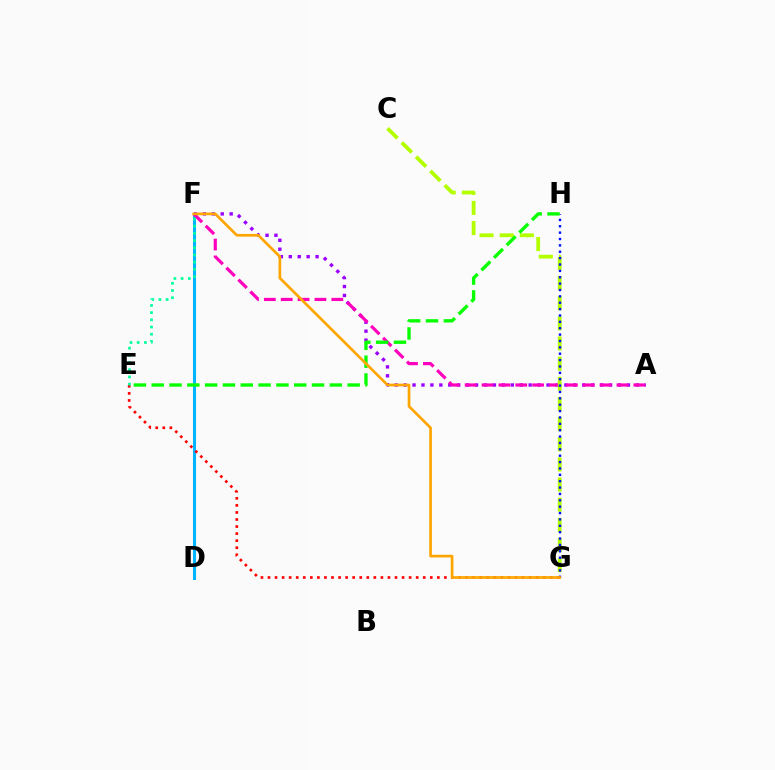{('D', 'F'): [{'color': '#00b5ff', 'line_style': 'solid', 'thickness': 2.19}], ('A', 'F'): [{'color': '#9b00ff', 'line_style': 'dotted', 'thickness': 2.43}, {'color': '#ff00bd', 'line_style': 'dashed', 'thickness': 2.29}], ('E', 'G'): [{'color': '#ff0000', 'line_style': 'dotted', 'thickness': 1.92}], ('E', 'F'): [{'color': '#00ff9d', 'line_style': 'dotted', 'thickness': 1.95}], ('C', 'G'): [{'color': '#b3ff00', 'line_style': 'dashed', 'thickness': 2.74}], ('G', 'H'): [{'color': '#0010ff', 'line_style': 'dotted', 'thickness': 1.73}], ('E', 'H'): [{'color': '#08ff00', 'line_style': 'dashed', 'thickness': 2.42}], ('F', 'G'): [{'color': '#ffa500', 'line_style': 'solid', 'thickness': 1.94}]}